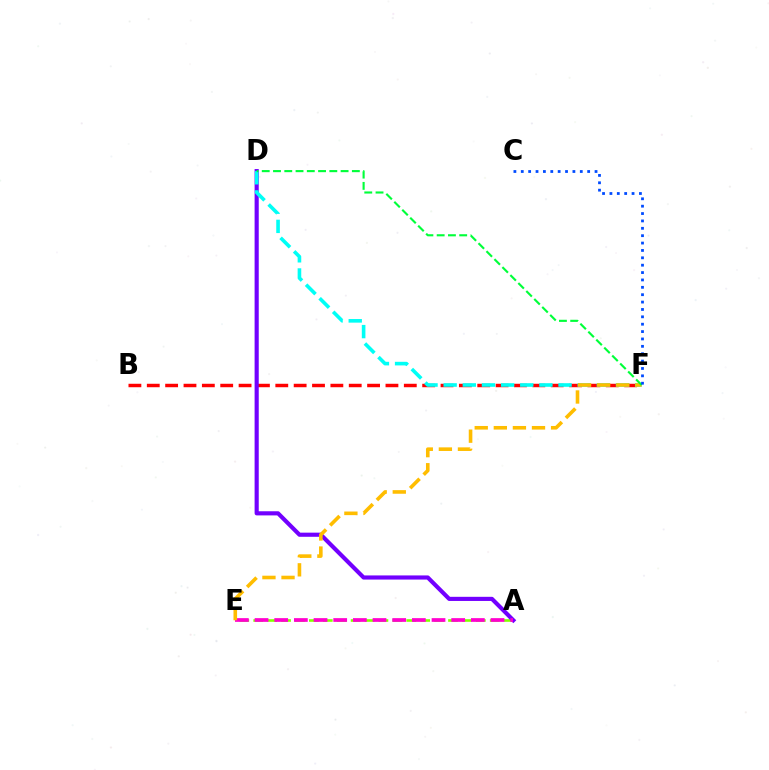{('A', 'E'): [{'color': '#84ff00', 'line_style': 'dashed', 'thickness': 1.89}, {'color': '#ff00cf', 'line_style': 'dashed', 'thickness': 2.67}], ('B', 'F'): [{'color': '#ff0000', 'line_style': 'dashed', 'thickness': 2.49}], ('A', 'D'): [{'color': '#7200ff', 'line_style': 'solid', 'thickness': 2.98}], ('D', 'F'): [{'color': '#00fff6', 'line_style': 'dashed', 'thickness': 2.6}, {'color': '#00ff39', 'line_style': 'dashed', 'thickness': 1.53}], ('E', 'F'): [{'color': '#ffbd00', 'line_style': 'dashed', 'thickness': 2.59}], ('C', 'F'): [{'color': '#004bff', 'line_style': 'dotted', 'thickness': 2.0}]}